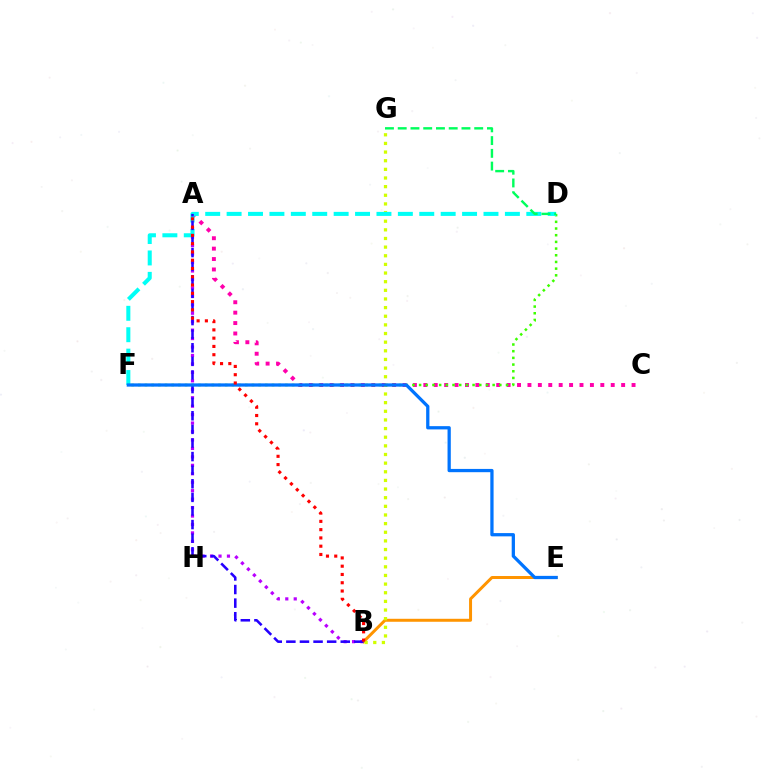{('A', 'B'): [{'color': '#b900ff', 'line_style': 'dotted', 'thickness': 2.3}, {'color': '#2500ff', 'line_style': 'dashed', 'thickness': 1.85}, {'color': '#ff0000', 'line_style': 'dotted', 'thickness': 2.25}], ('A', 'C'): [{'color': '#ff00ac', 'line_style': 'dotted', 'thickness': 2.83}], ('B', 'E'): [{'color': '#ff9400', 'line_style': 'solid', 'thickness': 2.15}], ('B', 'G'): [{'color': '#d1ff00', 'line_style': 'dotted', 'thickness': 2.35}], ('D', 'F'): [{'color': '#3dff00', 'line_style': 'dotted', 'thickness': 1.82}, {'color': '#00fff6', 'line_style': 'dashed', 'thickness': 2.91}], ('E', 'F'): [{'color': '#0074ff', 'line_style': 'solid', 'thickness': 2.35}], ('D', 'G'): [{'color': '#00ff5c', 'line_style': 'dashed', 'thickness': 1.73}]}